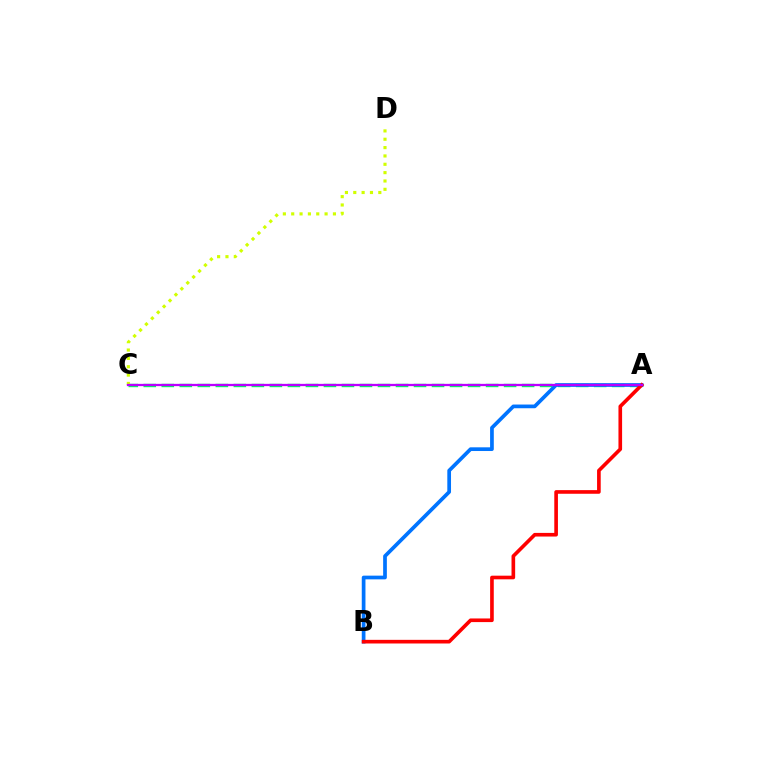{('A', 'C'): [{'color': '#00ff5c', 'line_style': 'dashed', 'thickness': 2.45}, {'color': '#b900ff', 'line_style': 'solid', 'thickness': 1.64}], ('C', 'D'): [{'color': '#d1ff00', 'line_style': 'dotted', 'thickness': 2.27}], ('A', 'B'): [{'color': '#0074ff', 'line_style': 'solid', 'thickness': 2.67}, {'color': '#ff0000', 'line_style': 'solid', 'thickness': 2.62}]}